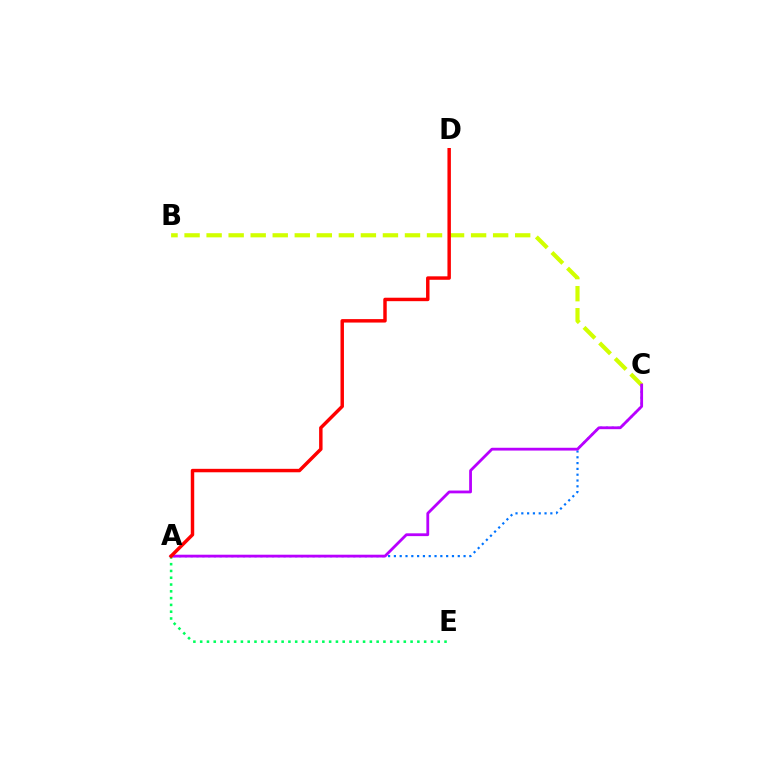{('A', 'C'): [{'color': '#0074ff', 'line_style': 'dotted', 'thickness': 1.58}, {'color': '#b900ff', 'line_style': 'solid', 'thickness': 2.02}], ('B', 'C'): [{'color': '#d1ff00', 'line_style': 'dashed', 'thickness': 2.99}], ('A', 'E'): [{'color': '#00ff5c', 'line_style': 'dotted', 'thickness': 1.84}], ('A', 'D'): [{'color': '#ff0000', 'line_style': 'solid', 'thickness': 2.49}]}